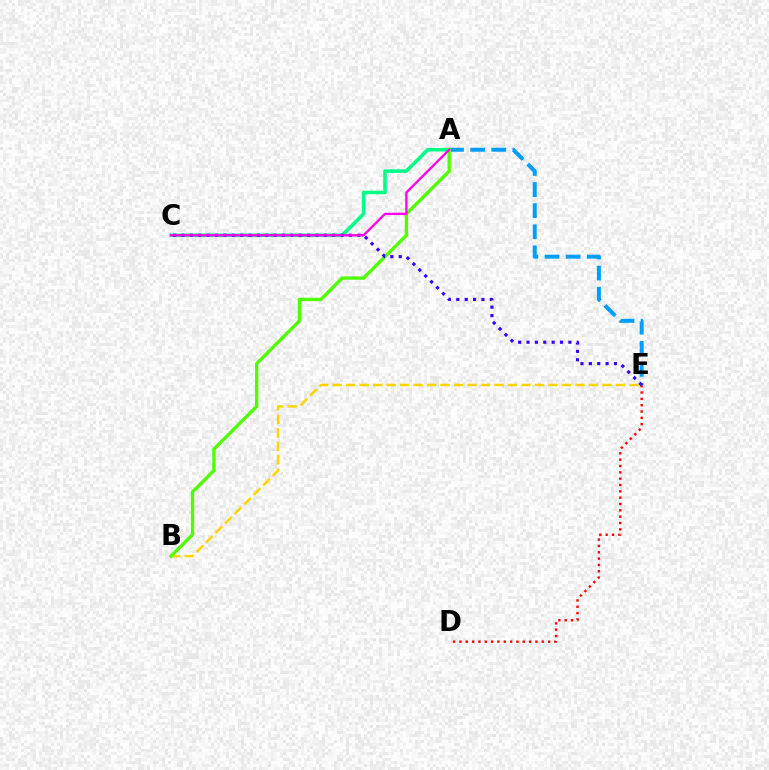{('A', 'E'): [{'color': '#009eff', 'line_style': 'dashed', 'thickness': 2.87}], ('D', 'E'): [{'color': '#ff0000', 'line_style': 'dotted', 'thickness': 1.72}], ('A', 'C'): [{'color': '#00ff86', 'line_style': 'solid', 'thickness': 2.58}, {'color': '#ff00ed', 'line_style': 'solid', 'thickness': 1.67}], ('B', 'E'): [{'color': '#ffd500', 'line_style': 'dashed', 'thickness': 1.83}], ('A', 'B'): [{'color': '#4fff00', 'line_style': 'solid', 'thickness': 2.4}], ('C', 'E'): [{'color': '#3700ff', 'line_style': 'dotted', 'thickness': 2.27}]}